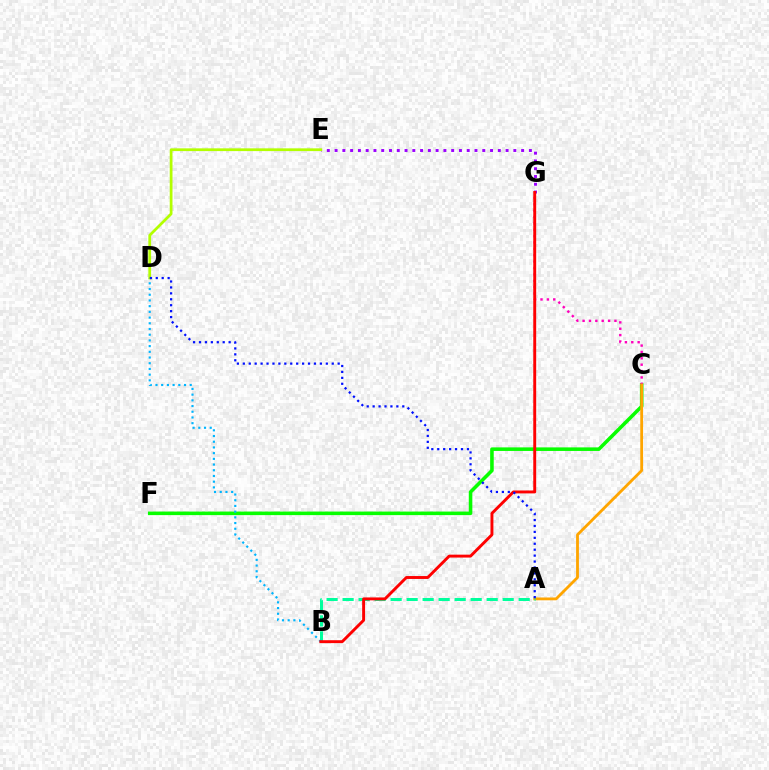{('C', 'F'): [{'color': '#08ff00', 'line_style': 'solid', 'thickness': 2.57}], ('C', 'G'): [{'color': '#ff00bd', 'line_style': 'dotted', 'thickness': 1.73}], ('A', 'C'): [{'color': '#ffa500', 'line_style': 'solid', 'thickness': 2.02}], ('A', 'B'): [{'color': '#00ff9d', 'line_style': 'dashed', 'thickness': 2.17}], ('E', 'G'): [{'color': '#9b00ff', 'line_style': 'dotted', 'thickness': 2.11}], ('B', 'D'): [{'color': '#00b5ff', 'line_style': 'dotted', 'thickness': 1.55}], ('B', 'G'): [{'color': '#ff0000', 'line_style': 'solid', 'thickness': 2.1}], ('D', 'E'): [{'color': '#b3ff00', 'line_style': 'solid', 'thickness': 1.98}], ('A', 'D'): [{'color': '#0010ff', 'line_style': 'dotted', 'thickness': 1.61}]}